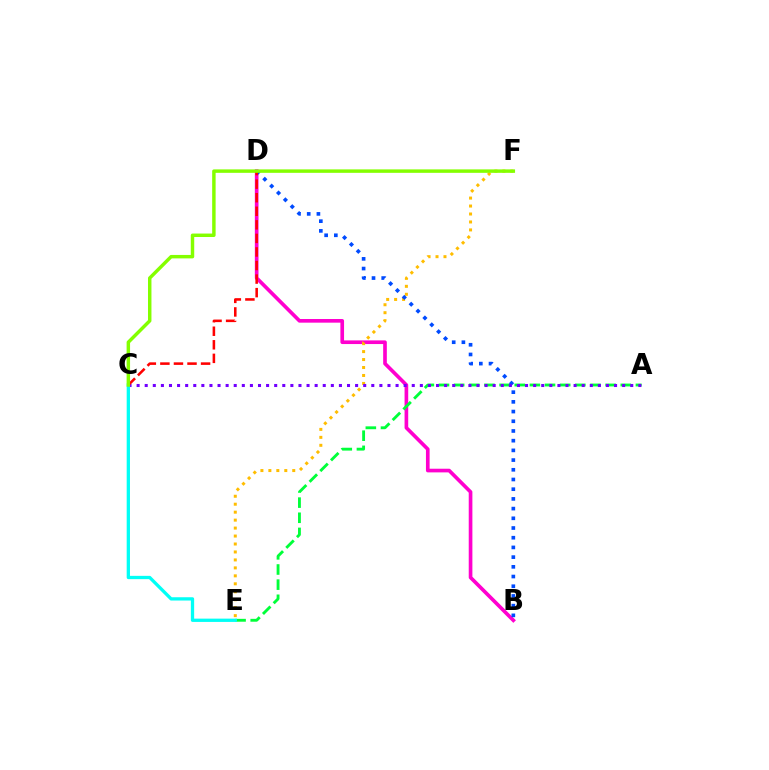{('B', 'D'): [{'color': '#ff00cf', 'line_style': 'solid', 'thickness': 2.63}, {'color': '#004bff', 'line_style': 'dotted', 'thickness': 2.64}], ('E', 'F'): [{'color': '#ffbd00', 'line_style': 'dotted', 'thickness': 2.16}], ('A', 'E'): [{'color': '#00ff39', 'line_style': 'dashed', 'thickness': 2.06}], ('A', 'C'): [{'color': '#7200ff', 'line_style': 'dotted', 'thickness': 2.2}], ('C', 'D'): [{'color': '#ff0000', 'line_style': 'dashed', 'thickness': 1.84}], ('C', 'E'): [{'color': '#00fff6', 'line_style': 'solid', 'thickness': 2.37}], ('C', 'F'): [{'color': '#84ff00', 'line_style': 'solid', 'thickness': 2.48}]}